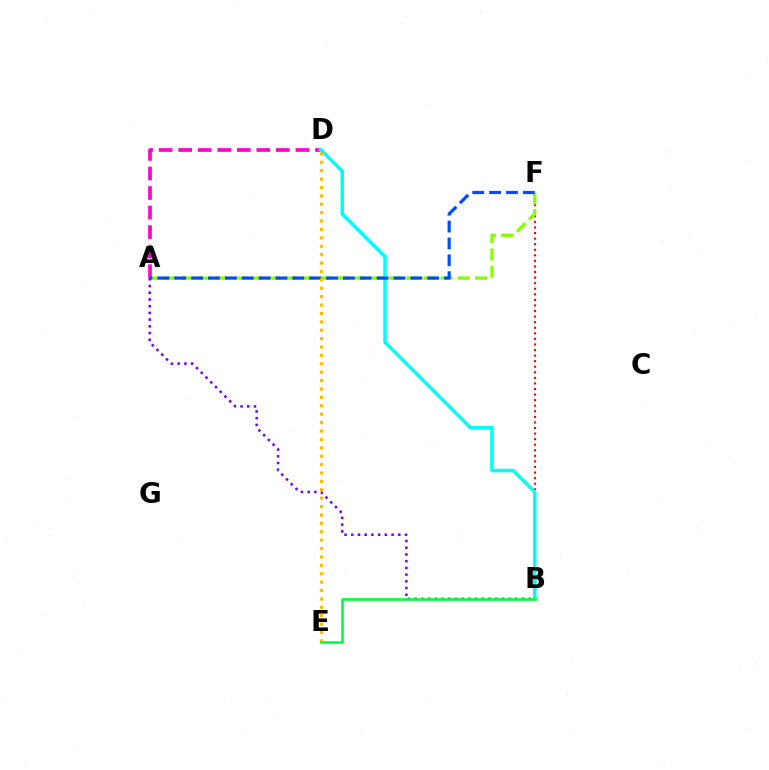{('B', 'F'): [{'color': '#ff0000', 'line_style': 'dotted', 'thickness': 1.51}], ('A', 'F'): [{'color': '#84ff00', 'line_style': 'dashed', 'thickness': 2.34}, {'color': '#004bff', 'line_style': 'dashed', 'thickness': 2.29}], ('A', 'B'): [{'color': '#7200ff', 'line_style': 'dotted', 'thickness': 1.82}], ('A', 'D'): [{'color': '#ff00cf', 'line_style': 'dashed', 'thickness': 2.65}], ('B', 'D'): [{'color': '#00fff6', 'line_style': 'solid', 'thickness': 2.53}], ('D', 'E'): [{'color': '#ffbd00', 'line_style': 'dotted', 'thickness': 2.28}], ('B', 'E'): [{'color': '#00ff39', 'line_style': 'solid', 'thickness': 1.88}]}